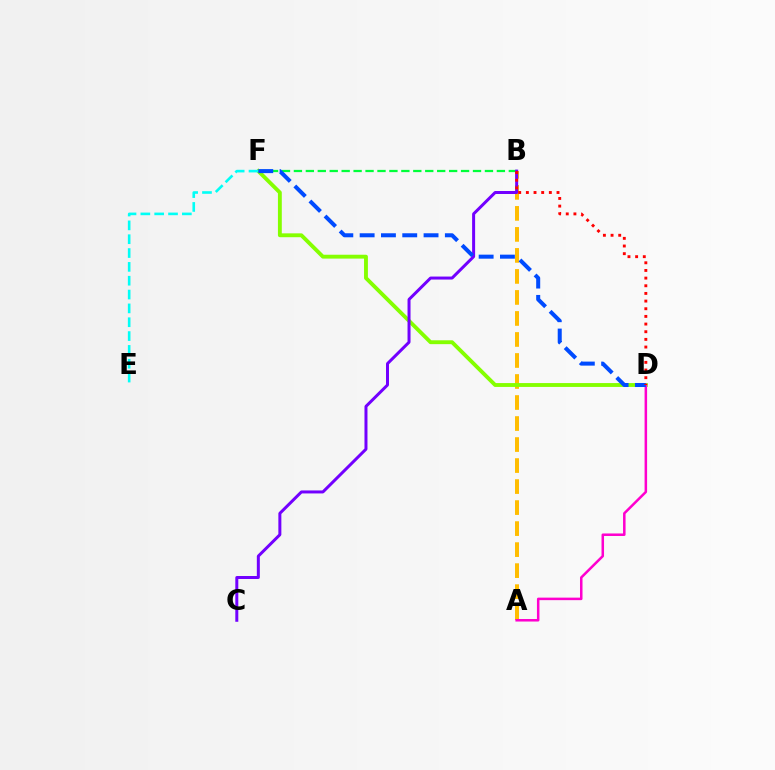{('B', 'F'): [{'color': '#00ff39', 'line_style': 'dashed', 'thickness': 1.62}], ('A', 'B'): [{'color': '#ffbd00', 'line_style': 'dashed', 'thickness': 2.85}], ('D', 'F'): [{'color': '#84ff00', 'line_style': 'solid', 'thickness': 2.78}, {'color': '#004bff', 'line_style': 'dashed', 'thickness': 2.89}], ('A', 'D'): [{'color': '#ff00cf', 'line_style': 'solid', 'thickness': 1.81}], ('B', 'C'): [{'color': '#7200ff', 'line_style': 'solid', 'thickness': 2.15}], ('E', 'F'): [{'color': '#00fff6', 'line_style': 'dashed', 'thickness': 1.88}], ('B', 'D'): [{'color': '#ff0000', 'line_style': 'dotted', 'thickness': 2.08}]}